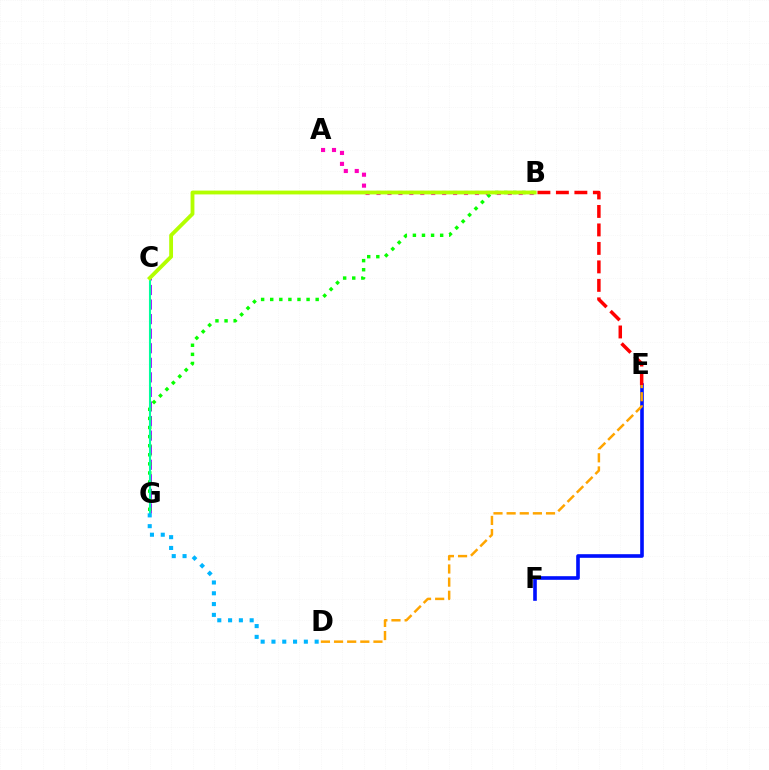{('E', 'F'): [{'color': '#0010ff', 'line_style': 'solid', 'thickness': 2.61}], ('C', 'G'): [{'color': '#9b00ff', 'line_style': 'dashed', 'thickness': 1.98}, {'color': '#00ff9d', 'line_style': 'solid', 'thickness': 1.5}], ('A', 'B'): [{'color': '#ff00bd', 'line_style': 'dotted', 'thickness': 2.97}], ('B', 'G'): [{'color': '#08ff00', 'line_style': 'dotted', 'thickness': 2.47}], ('B', 'C'): [{'color': '#b3ff00', 'line_style': 'solid', 'thickness': 2.76}], ('B', 'E'): [{'color': '#ff0000', 'line_style': 'dashed', 'thickness': 2.51}], ('D', 'G'): [{'color': '#00b5ff', 'line_style': 'dotted', 'thickness': 2.93}], ('D', 'E'): [{'color': '#ffa500', 'line_style': 'dashed', 'thickness': 1.78}]}